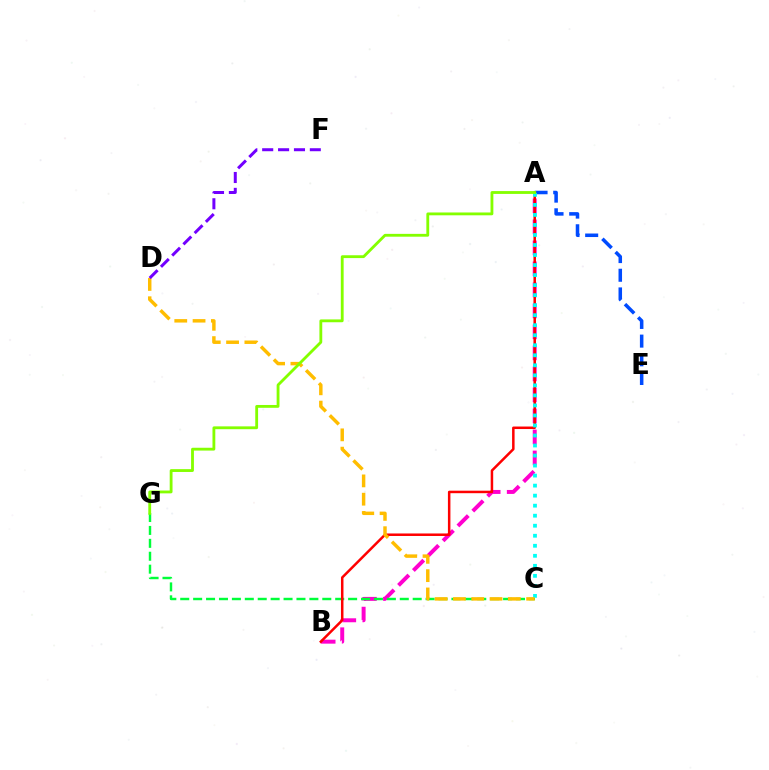{('A', 'B'): [{'color': '#ff00cf', 'line_style': 'dashed', 'thickness': 2.85}, {'color': '#ff0000', 'line_style': 'solid', 'thickness': 1.8}], ('A', 'E'): [{'color': '#004bff', 'line_style': 'dashed', 'thickness': 2.54}], ('C', 'G'): [{'color': '#00ff39', 'line_style': 'dashed', 'thickness': 1.75}], ('A', 'C'): [{'color': '#00fff6', 'line_style': 'dotted', 'thickness': 2.72}], ('C', 'D'): [{'color': '#ffbd00', 'line_style': 'dashed', 'thickness': 2.49}], ('D', 'F'): [{'color': '#7200ff', 'line_style': 'dashed', 'thickness': 2.16}], ('A', 'G'): [{'color': '#84ff00', 'line_style': 'solid', 'thickness': 2.04}]}